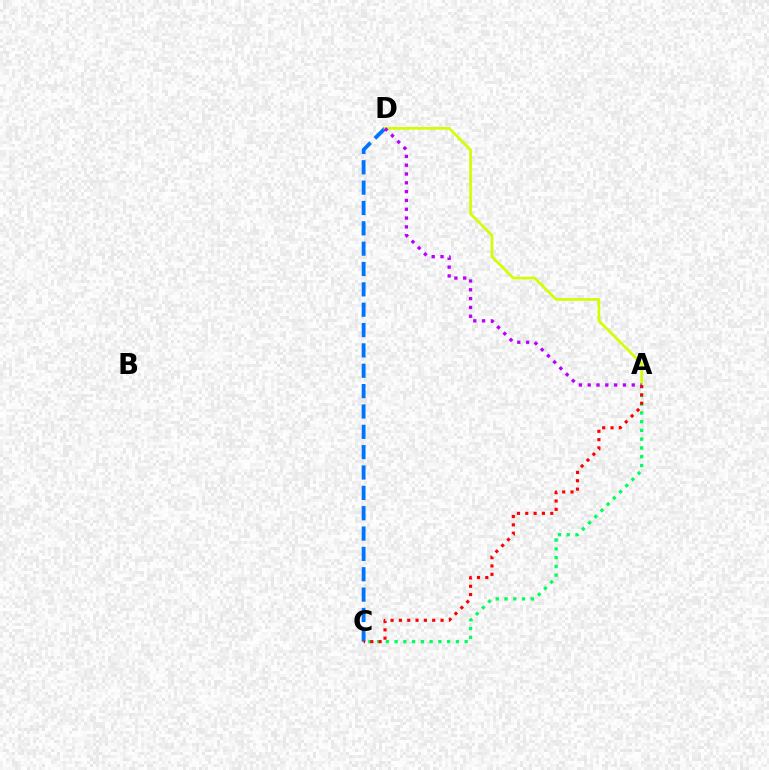{('C', 'D'): [{'color': '#0074ff', 'line_style': 'dashed', 'thickness': 2.76}], ('A', 'D'): [{'color': '#d1ff00', 'line_style': 'solid', 'thickness': 1.93}, {'color': '#b900ff', 'line_style': 'dotted', 'thickness': 2.39}], ('A', 'C'): [{'color': '#00ff5c', 'line_style': 'dotted', 'thickness': 2.38}, {'color': '#ff0000', 'line_style': 'dotted', 'thickness': 2.26}]}